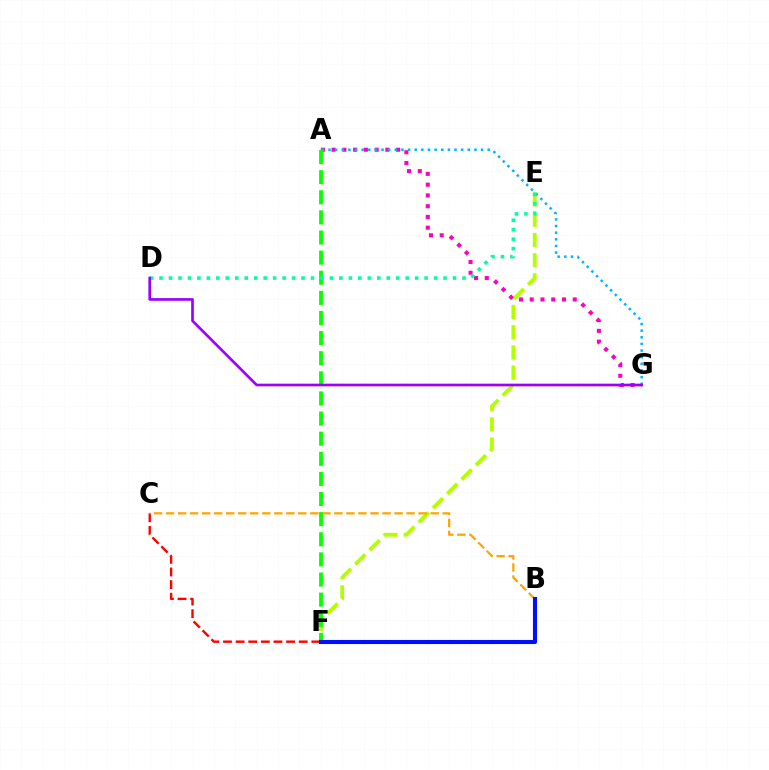{('E', 'F'): [{'color': '#b3ff00', 'line_style': 'dashed', 'thickness': 2.75}], ('C', 'F'): [{'color': '#ff0000', 'line_style': 'dashed', 'thickness': 1.71}], ('B', 'C'): [{'color': '#ffa500', 'line_style': 'dashed', 'thickness': 1.63}], ('A', 'G'): [{'color': '#ff00bd', 'line_style': 'dotted', 'thickness': 2.92}, {'color': '#00b5ff', 'line_style': 'dotted', 'thickness': 1.8}], ('A', 'F'): [{'color': '#08ff00', 'line_style': 'dashed', 'thickness': 2.73}], ('D', 'E'): [{'color': '#00ff9d', 'line_style': 'dotted', 'thickness': 2.57}], ('D', 'G'): [{'color': '#9b00ff', 'line_style': 'solid', 'thickness': 1.92}], ('B', 'F'): [{'color': '#0010ff', 'line_style': 'solid', 'thickness': 2.94}]}